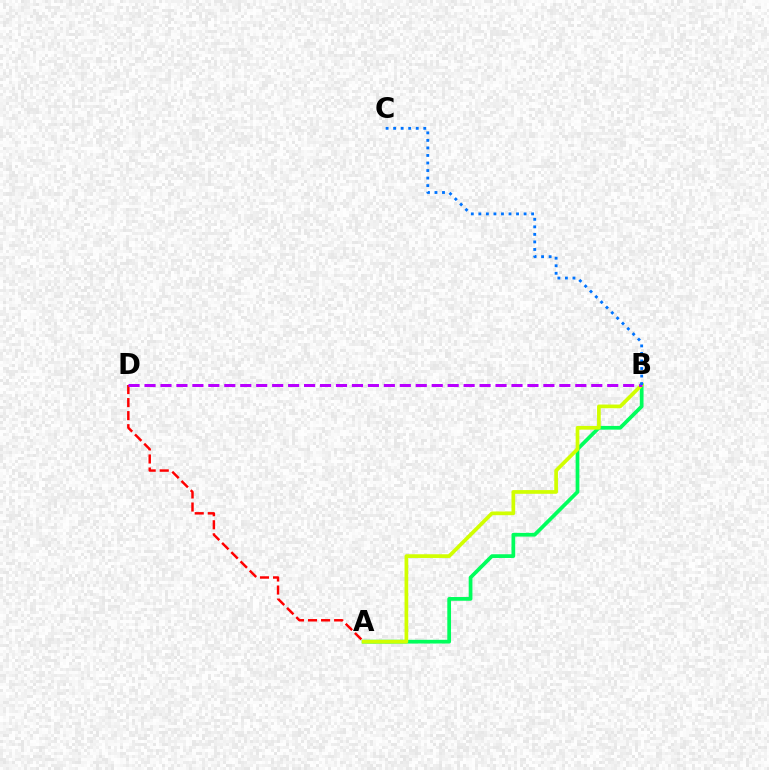{('A', 'D'): [{'color': '#ff0000', 'line_style': 'dashed', 'thickness': 1.77}], ('A', 'B'): [{'color': '#00ff5c', 'line_style': 'solid', 'thickness': 2.68}, {'color': '#d1ff00', 'line_style': 'solid', 'thickness': 2.66}], ('B', 'D'): [{'color': '#b900ff', 'line_style': 'dashed', 'thickness': 2.17}], ('B', 'C'): [{'color': '#0074ff', 'line_style': 'dotted', 'thickness': 2.05}]}